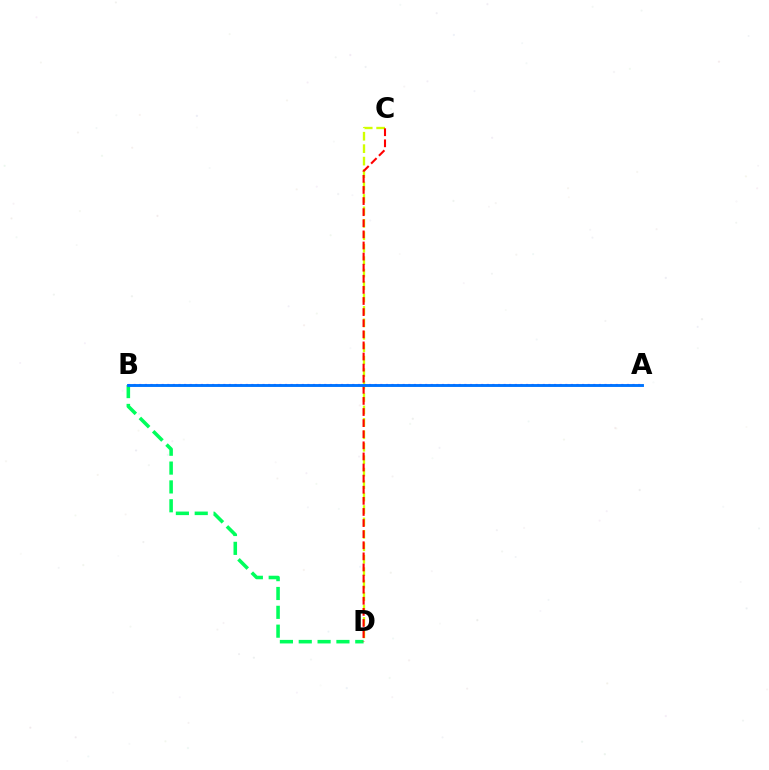{('C', 'D'): [{'color': '#d1ff00', 'line_style': 'dashed', 'thickness': 1.69}, {'color': '#ff0000', 'line_style': 'dashed', 'thickness': 1.51}], ('A', 'B'): [{'color': '#b900ff', 'line_style': 'dotted', 'thickness': 1.52}, {'color': '#0074ff', 'line_style': 'solid', 'thickness': 2.08}], ('B', 'D'): [{'color': '#00ff5c', 'line_style': 'dashed', 'thickness': 2.56}]}